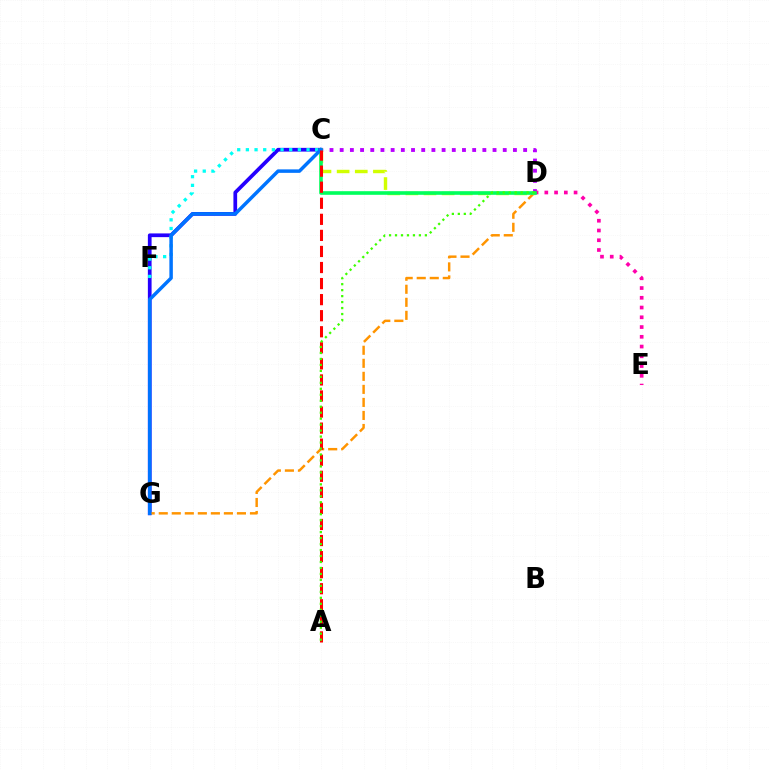{('C', 'G'): [{'color': '#2500ff', 'line_style': 'solid', 'thickness': 2.68}, {'color': '#0074ff', 'line_style': 'solid', 'thickness': 2.51}], ('D', 'G'): [{'color': '#ff9400', 'line_style': 'dashed', 'thickness': 1.77}], ('C', 'D'): [{'color': '#d1ff00', 'line_style': 'dashed', 'thickness': 2.46}, {'color': '#b900ff', 'line_style': 'dotted', 'thickness': 2.77}, {'color': '#00ff5c', 'line_style': 'solid', 'thickness': 2.6}], ('D', 'E'): [{'color': '#ff00ac', 'line_style': 'dotted', 'thickness': 2.65}], ('C', 'F'): [{'color': '#00fff6', 'line_style': 'dotted', 'thickness': 2.35}], ('A', 'C'): [{'color': '#ff0000', 'line_style': 'dashed', 'thickness': 2.18}], ('A', 'D'): [{'color': '#3dff00', 'line_style': 'dotted', 'thickness': 1.62}]}